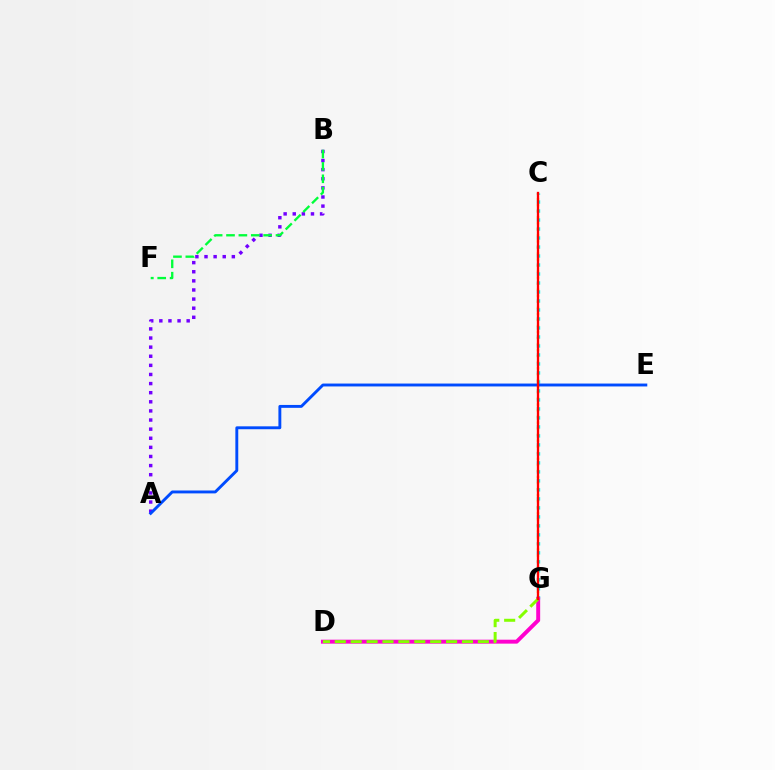{('C', 'G'): [{'color': '#00fff6', 'line_style': 'dotted', 'thickness': 2.44}, {'color': '#ffbd00', 'line_style': 'dotted', 'thickness': 1.64}, {'color': '#ff0000', 'line_style': 'solid', 'thickness': 1.68}], ('A', 'B'): [{'color': '#7200ff', 'line_style': 'dotted', 'thickness': 2.48}], ('B', 'F'): [{'color': '#00ff39', 'line_style': 'dashed', 'thickness': 1.68}], ('D', 'G'): [{'color': '#ff00cf', 'line_style': 'solid', 'thickness': 2.83}, {'color': '#84ff00', 'line_style': 'dashed', 'thickness': 2.16}], ('A', 'E'): [{'color': '#004bff', 'line_style': 'solid', 'thickness': 2.08}]}